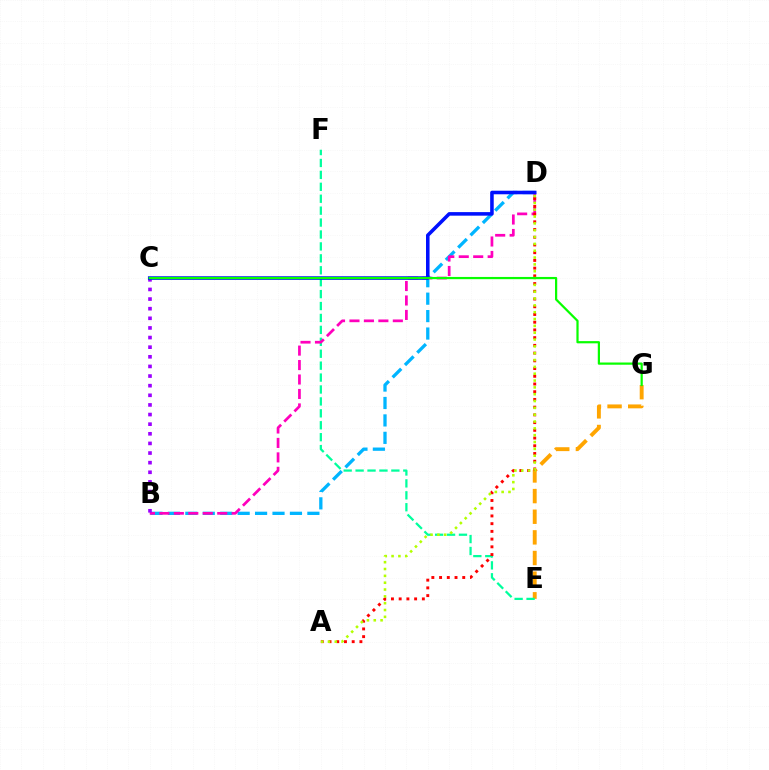{('B', 'D'): [{'color': '#00b5ff', 'line_style': 'dashed', 'thickness': 2.37}, {'color': '#ff00bd', 'line_style': 'dashed', 'thickness': 1.96}], ('E', 'G'): [{'color': '#ffa500', 'line_style': 'dashed', 'thickness': 2.8}], ('E', 'F'): [{'color': '#00ff9d', 'line_style': 'dashed', 'thickness': 1.62}], ('B', 'C'): [{'color': '#9b00ff', 'line_style': 'dotted', 'thickness': 2.61}], ('C', 'D'): [{'color': '#0010ff', 'line_style': 'solid', 'thickness': 2.56}], ('A', 'D'): [{'color': '#ff0000', 'line_style': 'dotted', 'thickness': 2.1}, {'color': '#b3ff00', 'line_style': 'dotted', 'thickness': 1.86}], ('C', 'G'): [{'color': '#08ff00', 'line_style': 'solid', 'thickness': 1.6}]}